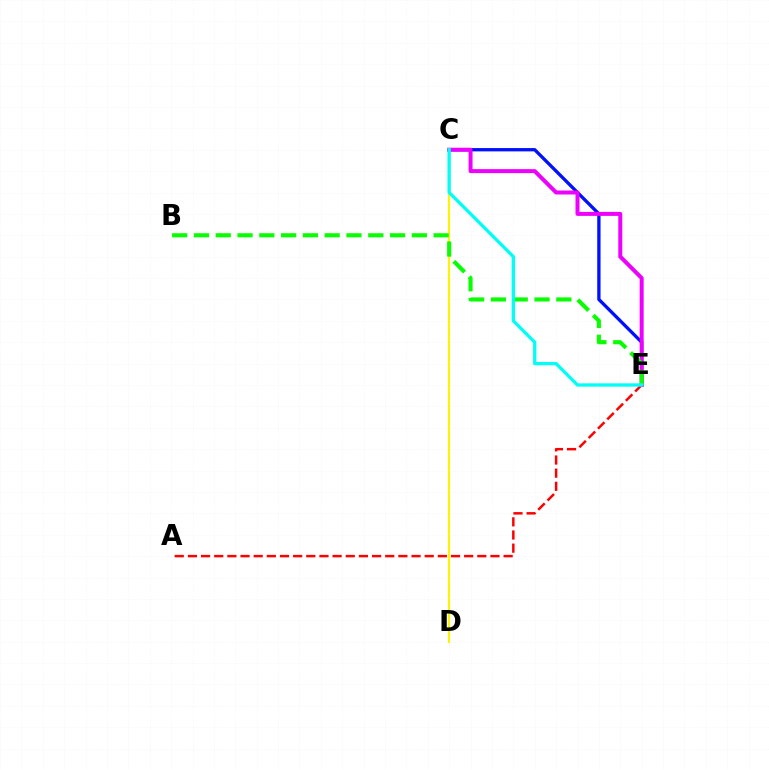{('C', 'D'): [{'color': '#fcf500', 'line_style': 'solid', 'thickness': 1.53}], ('A', 'E'): [{'color': '#ff0000', 'line_style': 'dashed', 'thickness': 1.79}], ('C', 'E'): [{'color': '#0010ff', 'line_style': 'solid', 'thickness': 2.38}, {'color': '#ee00ff', 'line_style': 'solid', 'thickness': 2.87}, {'color': '#00fff6', 'line_style': 'solid', 'thickness': 2.38}], ('B', 'E'): [{'color': '#08ff00', 'line_style': 'dashed', 'thickness': 2.96}]}